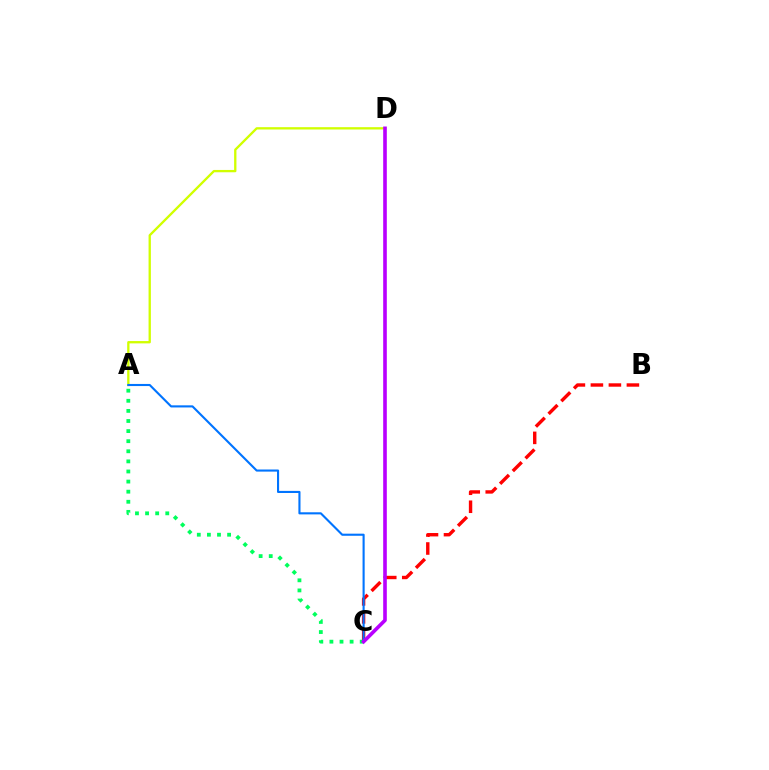{('A', 'D'): [{'color': '#d1ff00', 'line_style': 'solid', 'thickness': 1.67}], ('B', 'C'): [{'color': '#ff0000', 'line_style': 'dashed', 'thickness': 2.45}], ('A', 'C'): [{'color': '#00ff5c', 'line_style': 'dotted', 'thickness': 2.74}, {'color': '#0074ff', 'line_style': 'solid', 'thickness': 1.52}], ('C', 'D'): [{'color': '#b900ff', 'line_style': 'solid', 'thickness': 2.61}]}